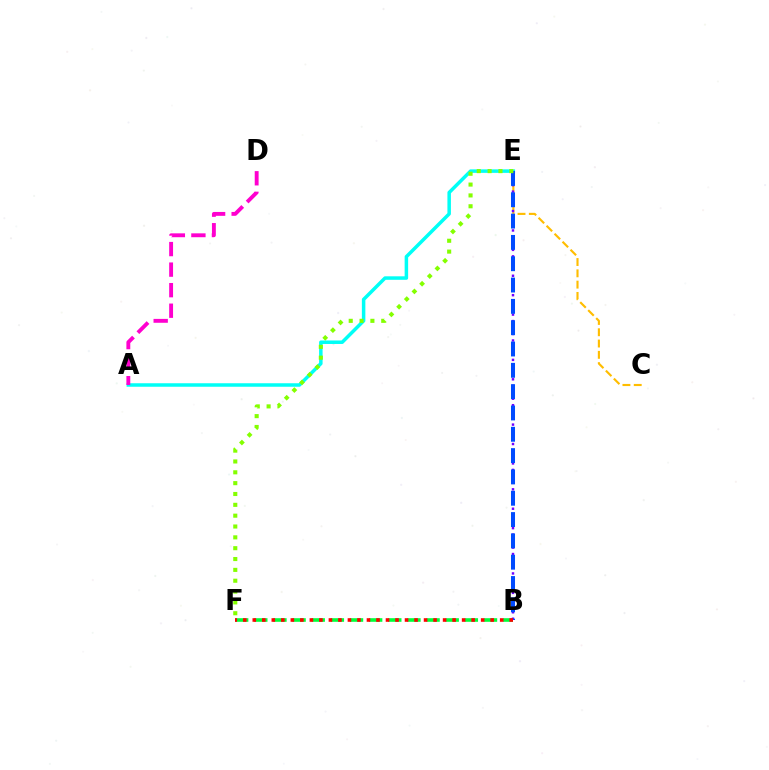{('A', 'E'): [{'color': '#00fff6', 'line_style': 'solid', 'thickness': 2.52}], ('B', 'F'): [{'color': '#00ff39', 'line_style': 'dashed', 'thickness': 2.6}, {'color': '#ff0000', 'line_style': 'dotted', 'thickness': 2.59}], ('C', 'E'): [{'color': '#ffbd00', 'line_style': 'dashed', 'thickness': 1.53}], ('B', 'E'): [{'color': '#7200ff', 'line_style': 'dotted', 'thickness': 1.76}, {'color': '#004bff', 'line_style': 'dashed', 'thickness': 2.9}], ('A', 'D'): [{'color': '#ff00cf', 'line_style': 'dashed', 'thickness': 2.79}], ('E', 'F'): [{'color': '#84ff00', 'line_style': 'dotted', 'thickness': 2.95}]}